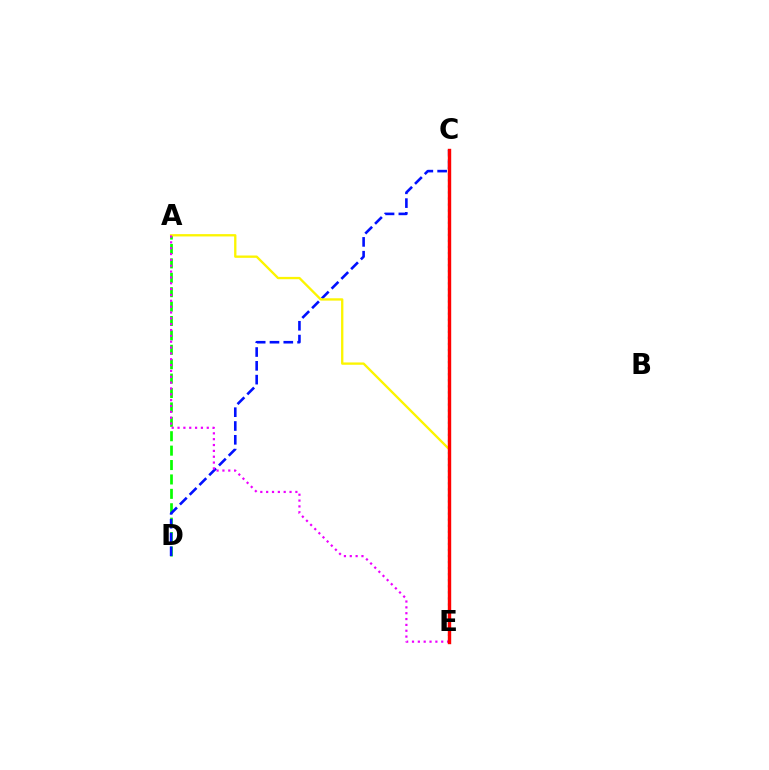{('A', 'D'): [{'color': '#08ff00', 'line_style': 'dashed', 'thickness': 1.96}], ('C', 'E'): [{'color': '#00fff6', 'line_style': 'dotted', 'thickness': 1.65}, {'color': '#ff0000', 'line_style': 'solid', 'thickness': 2.45}], ('C', 'D'): [{'color': '#0010ff', 'line_style': 'dashed', 'thickness': 1.88}], ('A', 'E'): [{'color': '#fcf500', 'line_style': 'solid', 'thickness': 1.68}, {'color': '#ee00ff', 'line_style': 'dotted', 'thickness': 1.59}]}